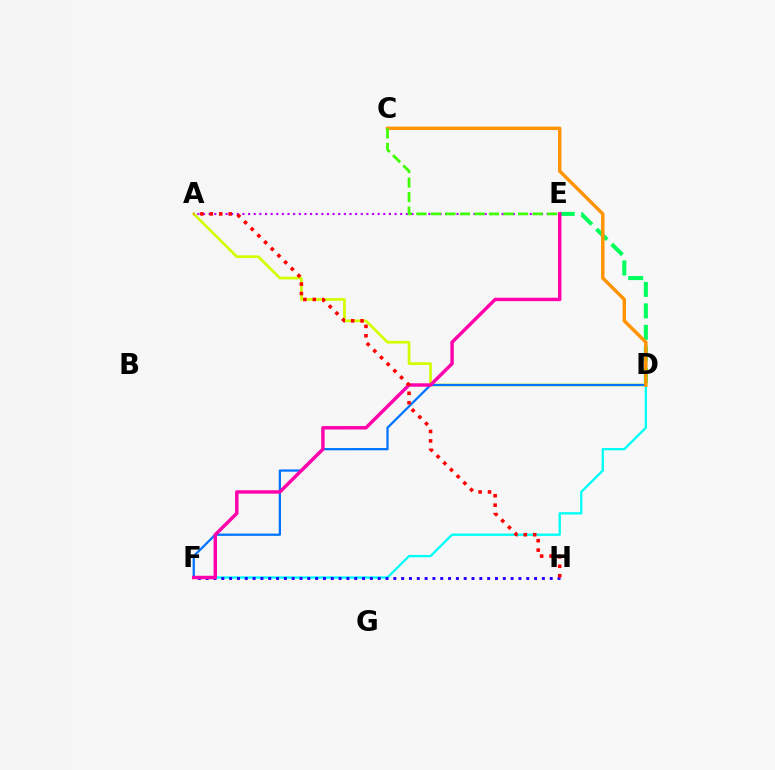{('D', 'F'): [{'color': '#00fff6', 'line_style': 'solid', 'thickness': 1.67}, {'color': '#0074ff', 'line_style': 'solid', 'thickness': 1.63}], ('A', 'E'): [{'color': '#b900ff', 'line_style': 'dotted', 'thickness': 1.53}], ('A', 'D'): [{'color': '#d1ff00', 'line_style': 'solid', 'thickness': 1.94}], ('F', 'H'): [{'color': '#2500ff', 'line_style': 'dotted', 'thickness': 2.12}], ('D', 'E'): [{'color': '#00ff5c', 'line_style': 'dashed', 'thickness': 2.92}], ('C', 'D'): [{'color': '#ff9400', 'line_style': 'solid', 'thickness': 2.47}], ('E', 'F'): [{'color': '#ff00ac', 'line_style': 'solid', 'thickness': 2.47}], ('A', 'H'): [{'color': '#ff0000', 'line_style': 'dotted', 'thickness': 2.56}], ('C', 'E'): [{'color': '#3dff00', 'line_style': 'dashed', 'thickness': 1.97}]}